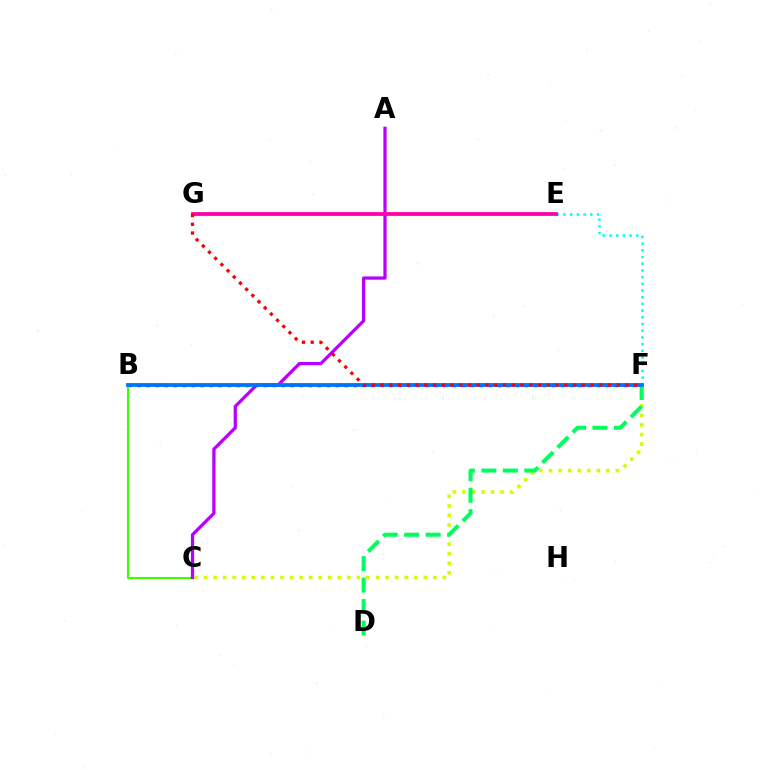{('B', 'F'): [{'color': '#2500ff', 'line_style': 'dotted', 'thickness': 2.45}, {'color': '#ff9400', 'line_style': 'solid', 'thickness': 1.61}, {'color': '#0074ff', 'line_style': 'solid', 'thickness': 2.74}], ('B', 'C'): [{'color': '#3dff00', 'line_style': 'solid', 'thickness': 1.51}], ('C', 'F'): [{'color': '#d1ff00', 'line_style': 'dotted', 'thickness': 2.6}], ('E', 'F'): [{'color': '#00fff6', 'line_style': 'dotted', 'thickness': 1.82}], ('D', 'F'): [{'color': '#00ff5c', 'line_style': 'dashed', 'thickness': 2.92}], ('A', 'C'): [{'color': '#b900ff', 'line_style': 'solid', 'thickness': 2.33}], ('E', 'G'): [{'color': '#ff00ac', 'line_style': 'solid', 'thickness': 2.72}], ('F', 'G'): [{'color': '#ff0000', 'line_style': 'dotted', 'thickness': 2.38}]}